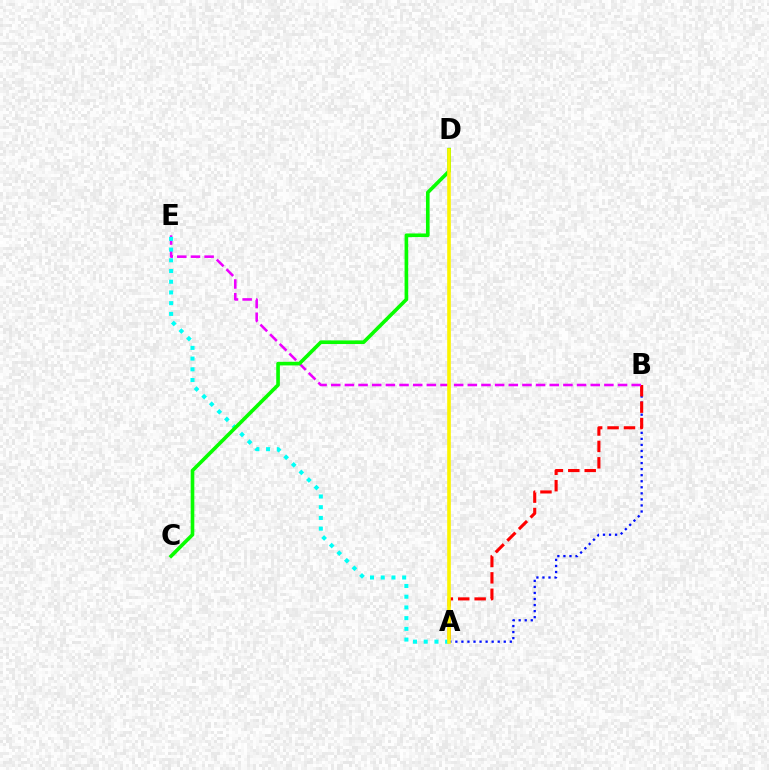{('A', 'B'): [{'color': '#0010ff', 'line_style': 'dotted', 'thickness': 1.64}, {'color': '#ff0000', 'line_style': 'dashed', 'thickness': 2.23}], ('B', 'E'): [{'color': '#ee00ff', 'line_style': 'dashed', 'thickness': 1.86}], ('A', 'E'): [{'color': '#00fff6', 'line_style': 'dotted', 'thickness': 2.91}], ('C', 'D'): [{'color': '#08ff00', 'line_style': 'solid', 'thickness': 2.62}], ('A', 'D'): [{'color': '#fcf500', 'line_style': 'solid', 'thickness': 2.6}]}